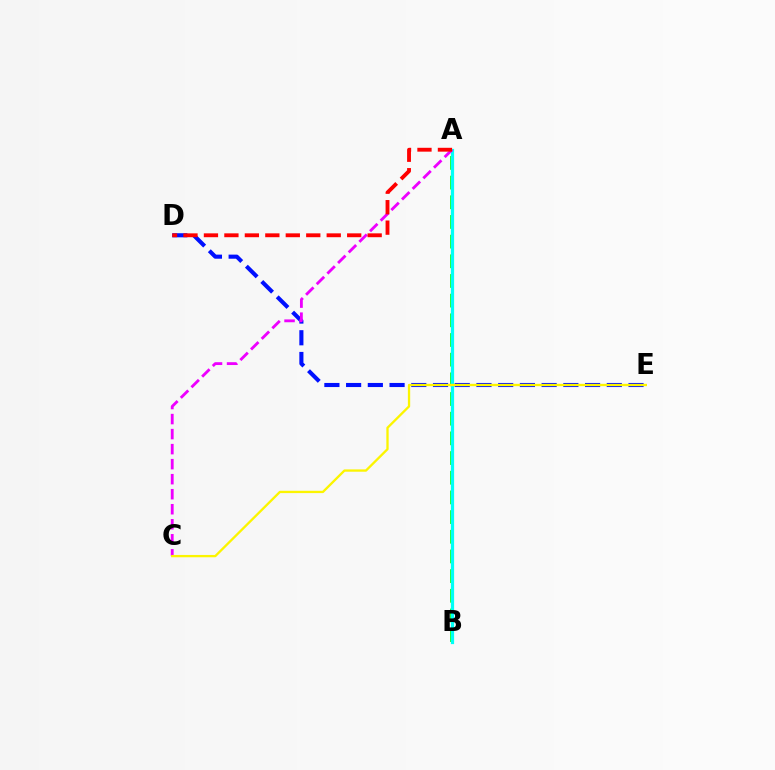{('D', 'E'): [{'color': '#0010ff', 'line_style': 'dashed', 'thickness': 2.95}], ('A', 'B'): [{'color': '#08ff00', 'line_style': 'dashed', 'thickness': 2.67}, {'color': '#00fff6', 'line_style': 'solid', 'thickness': 2.31}], ('A', 'C'): [{'color': '#ee00ff', 'line_style': 'dashed', 'thickness': 2.04}], ('C', 'E'): [{'color': '#fcf500', 'line_style': 'solid', 'thickness': 1.67}], ('A', 'D'): [{'color': '#ff0000', 'line_style': 'dashed', 'thickness': 2.78}]}